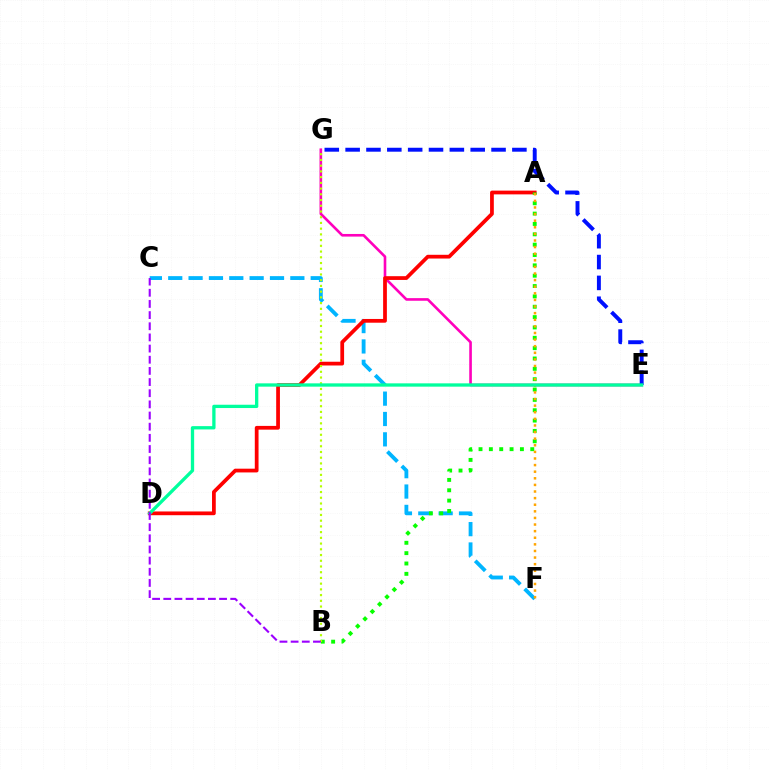{('E', 'G'): [{'color': '#ff00bd', 'line_style': 'solid', 'thickness': 1.89}, {'color': '#0010ff', 'line_style': 'dashed', 'thickness': 2.83}], ('C', 'F'): [{'color': '#00b5ff', 'line_style': 'dashed', 'thickness': 2.76}], ('A', 'D'): [{'color': '#ff0000', 'line_style': 'solid', 'thickness': 2.7}], ('A', 'B'): [{'color': '#08ff00', 'line_style': 'dotted', 'thickness': 2.81}], ('B', 'G'): [{'color': '#b3ff00', 'line_style': 'dotted', 'thickness': 1.56}], ('A', 'F'): [{'color': '#ffa500', 'line_style': 'dotted', 'thickness': 1.79}], ('D', 'E'): [{'color': '#00ff9d', 'line_style': 'solid', 'thickness': 2.38}], ('B', 'C'): [{'color': '#9b00ff', 'line_style': 'dashed', 'thickness': 1.52}]}